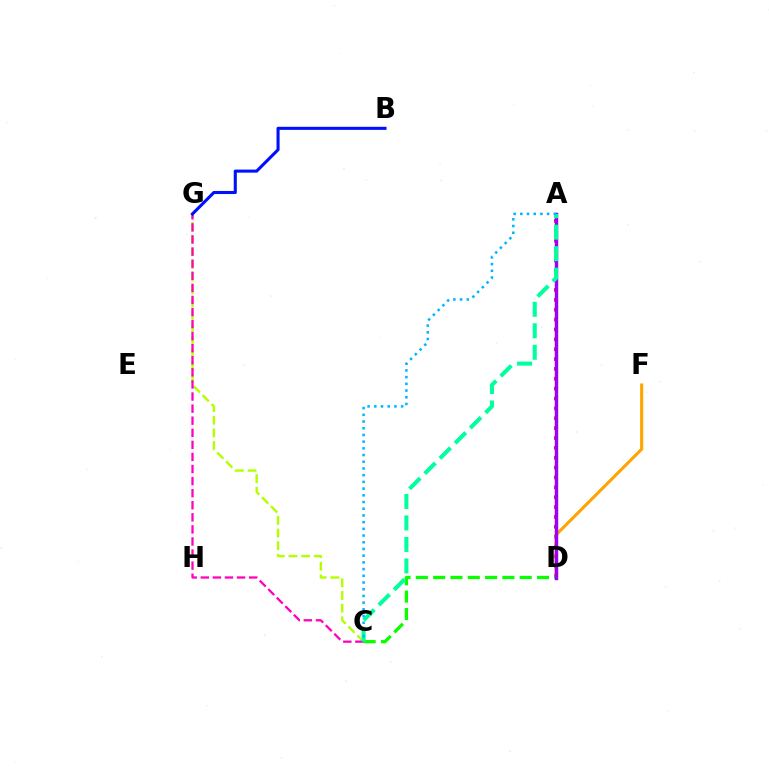{('A', 'D'): [{'color': '#ff0000', 'line_style': 'dotted', 'thickness': 2.68}, {'color': '#9b00ff', 'line_style': 'solid', 'thickness': 2.47}], ('D', 'F'): [{'color': '#ffa500', 'line_style': 'solid', 'thickness': 2.24}], ('C', 'G'): [{'color': '#b3ff00', 'line_style': 'dashed', 'thickness': 1.72}, {'color': '#ff00bd', 'line_style': 'dashed', 'thickness': 1.64}], ('C', 'D'): [{'color': '#08ff00', 'line_style': 'dashed', 'thickness': 2.35}], ('A', 'C'): [{'color': '#00ff9d', 'line_style': 'dashed', 'thickness': 2.92}, {'color': '#00b5ff', 'line_style': 'dotted', 'thickness': 1.82}], ('B', 'G'): [{'color': '#0010ff', 'line_style': 'solid', 'thickness': 2.22}]}